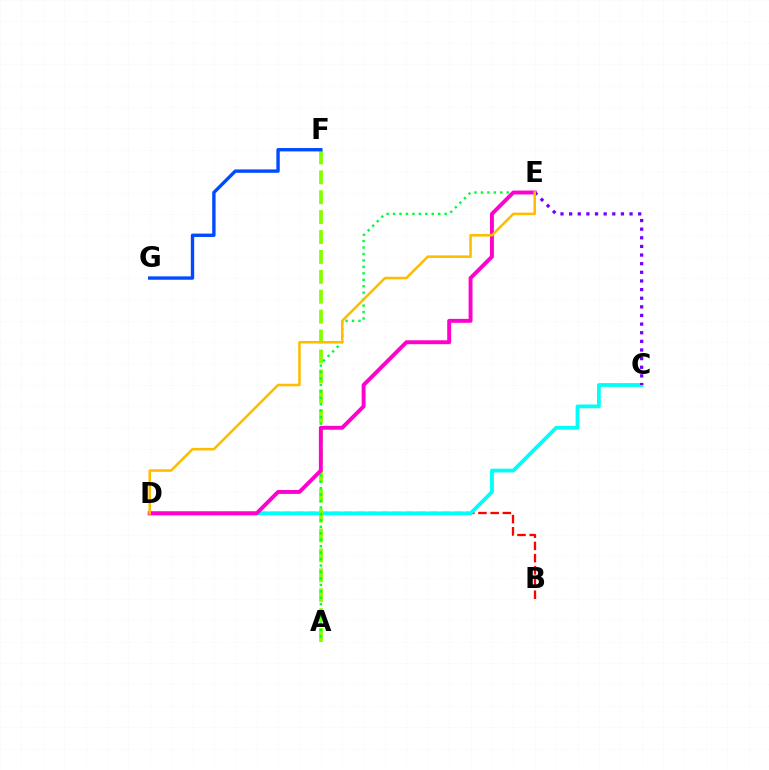{('B', 'D'): [{'color': '#ff0000', 'line_style': 'dashed', 'thickness': 1.66}], ('C', 'D'): [{'color': '#00fff6', 'line_style': 'solid', 'thickness': 2.72}], ('A', 'F'): [{'color': '#84ff00', 'line_style': 'dashed', 'thickness': 2.7}], ('A', 'E'): [{'color': '#00ff39', 'line_style': 'dotted', 'thickness': 1.75}], ('D', 'E'): [{'color': '#ff00cf', 'line_style': 'solid', 'thickness': 2.81}, {'color': '#ffbd00', 'line_style': 'solid', 'thickness': 1.85}], ('C', 'E'): [{'color': '#7200ff', 'line_style': 'dotted', 'thickness': 2.34}], ('F', 'G'): [{'color': '#004bff', 'line_style': 'solid', 'thickness': 2.43}]}